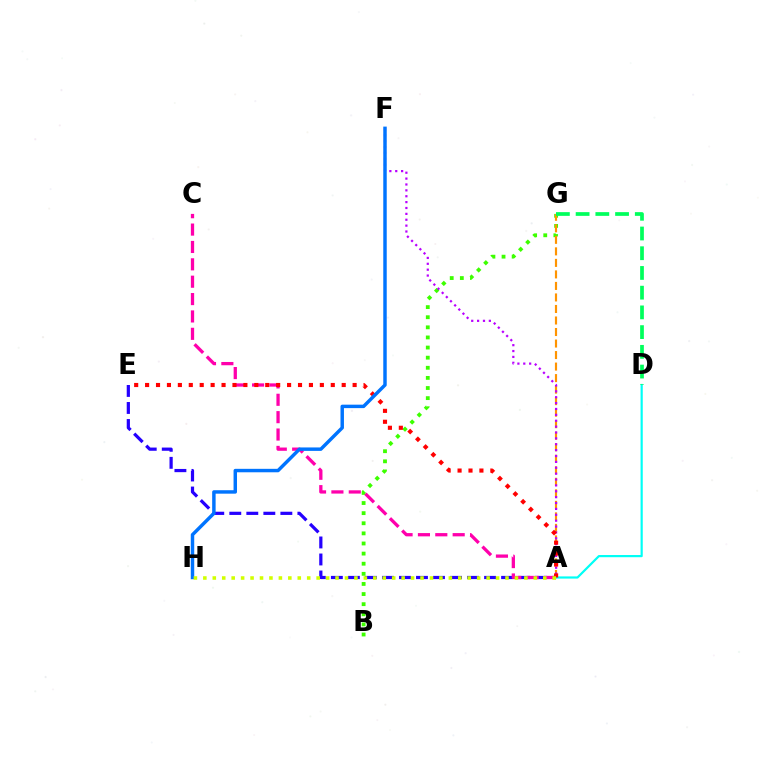{('A', 'E'): [{'color': '#2500ff', 'line_style': 'dashed', 'thickness': 2.31}, {'color': '#ff0000', 'line_style': 'dotted', 'thickness': 2.97}], ('B', 'G'): [{'color': '#3dff00', 'line_style': 'dotted', 'thickness': 2.75}], ('A', 'G'): [{'color': '#ff9400', 'line_style': 'dashed', 'thickness': 1.57}], ('A', 'D'): [{'color': '#00fff6', 'line_style': 'solid', 'thickness': 1.58}], ('A', 'F'): [{'color': '#b900ff', 'line_style': 'dotted', 'thickness': 1.6}], ('D', 'G'): [{'color': '#00ff5c', 'line_style': 'dashed', 'thickness': 2.68}], ('A', 'C'): [{'color': '#ff00ac', 'line_style': 'dashed', 'thickness': 2.36}], ('F', 'H'): [{'color': '#0074ff', 'line_style': 'solid', 'thickness': 2.49}], ('A', 'H'): [{'color': '#d1ff00', 'line_style': 'dotted', 'thickness': 2.57}]}